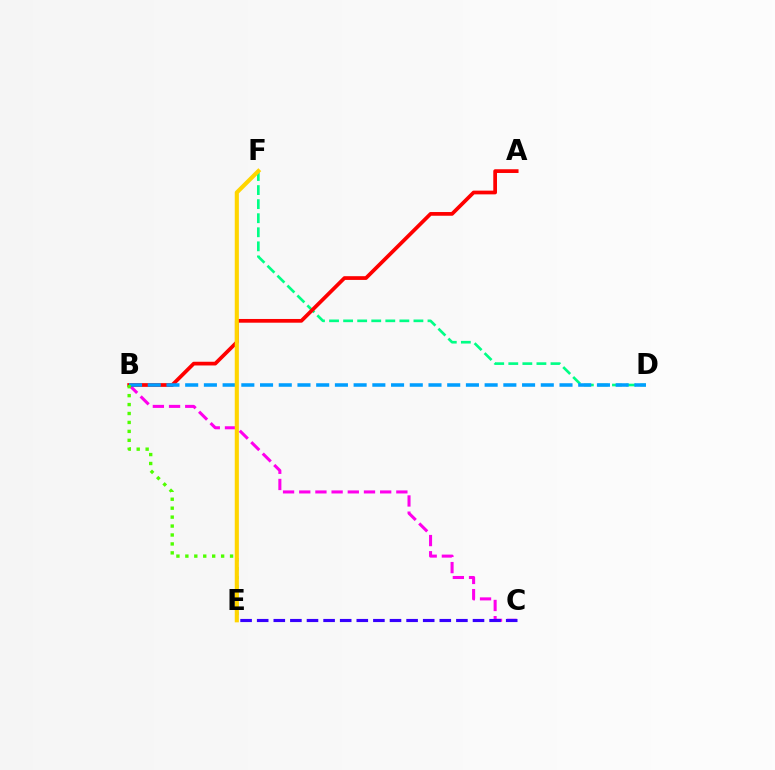{('B', 'C'): [{'color': '#ff00ed', 'line_style': 'dashed', 'thickness': 2.2}], ('C', 'E'): [{'color': '#3700ff', 'line_style': 'dashed', 'thickness': 2.26}], ('D', 'F'): [{'color': '#00ff86', 'line_style': 'dashed', 'thickness': 1.91}], ('A', 'B'): [{'color': '#ff0000', 'line_style': 'solid', 'thickness': 2.68}], ('B', 'D'): [{'color': '#009eff', 'line_style': 'dashed', 'thickness': 2.54}], ('B', 'E'): [{'color': '#4fff00', 'line_style': 'dotted', 'thickness': 2.43}], ('E', 'F'): [{'color': '#ffd500', 'line_style': 'solid', 'thickness': 2.96}]}